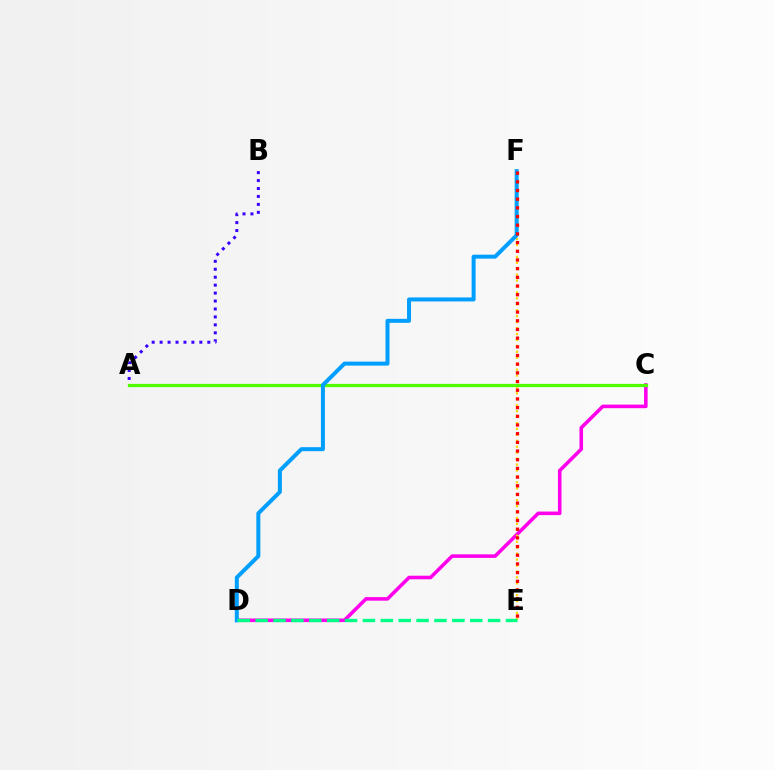{('A', 'B'): [{'color': '#3700ff', 'line_style': 'dotted', 'thickness': 2.16}], ('C', 'D'): [{'color': '#ff00ed', 'line_style': 'solid', 'thickness': 2.58}], ('E', 'F'): [{'color': '#ffd500', 'line_style': 'dotted', 'thickness': 1.61}, {'color': '#ff0000', 'line_style': 'dotted', 'thickness': 2.36}], ('A', 'C'): [{'color': '#4fff00', 'line_style': 'solid', 'thickness': 2.32}], ('D', 'F'): [{'color': '#009eff', 'line_style': 'solid', 'thickness': 2.87}], ('D', 'E'): [{'color': '#00ff86', 'line_style': 'dashed', 'thickness': 2.43}]}